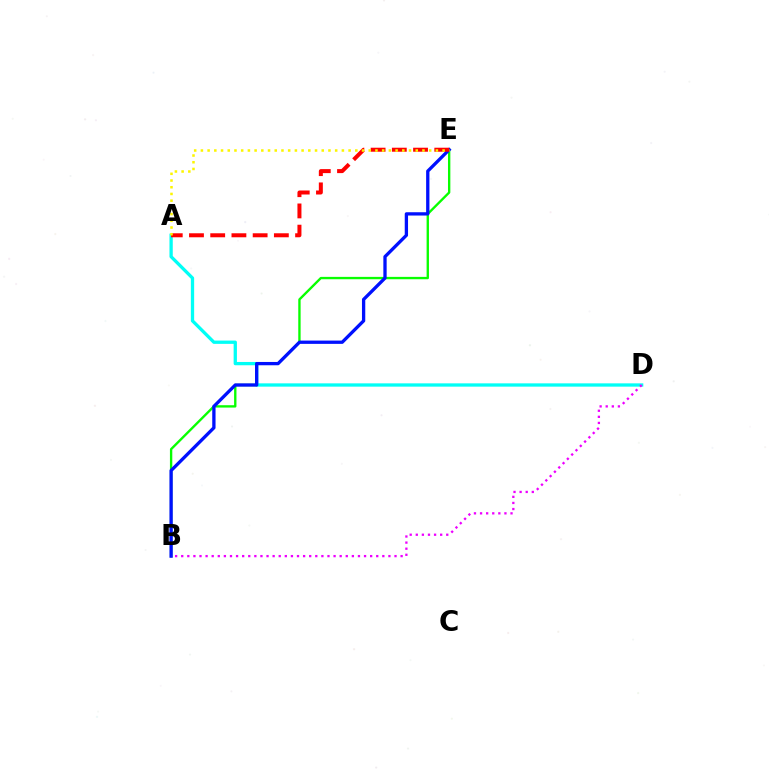{('A', 'D'): [{'color': '#00fff6', 'line_style': 'solid', 'thickness': 2.37}], ('B', 'E'): [{'color': '#08ff00', 'line_style': 'solid', 'thickness': 1.7}, {'color': '#0010ff', 'line_style': 'solid', 'thickness': 2.38}], ('B', 'D'): [{'color': '#ee00ff', 'line_style': 'dotted', 'thickness': 1.66}], ('A', 'E'): [{'color': '#ff0000', 'line_style': 'dashed', 'thickness': 2.88}, {'color': '#fcf500', 'line_style': 'dotted', 'thickness': 1.82}]}